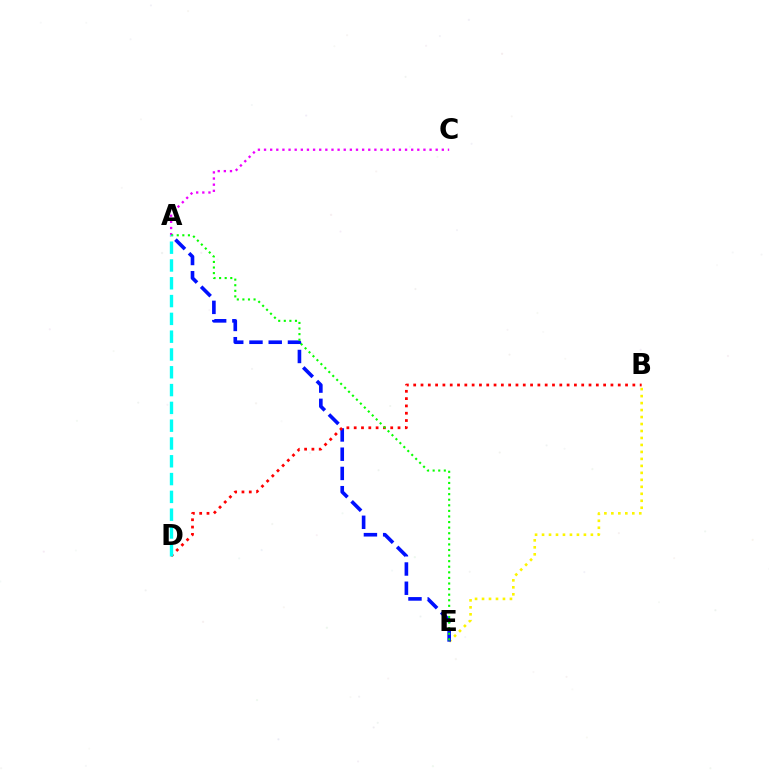{('B', 'E'): [{'color': '#fcf500', 'line_style': 'dotted', 'thickness': 1.9}], ('A', 'E'): [{'color': '#0010ff', 'line_style': 'dashed', 'thickness': 2.61}, {'color': '#08ff00', 'line_style': 'dotted', 'thickness': 1.52}], ('A', 'C'): [{'color': '#ee00ff', 'line_style': 'dotted', 'thickness': 1.67}], ('B', 'D'): [{'color': '#ff0000', 'line_style': 'dotted', 'thickness': 1.98}], ('A', 'D'): [{'color': '#00fff6', 'line_style': 'dashed', 'thickness': 2.42}]}